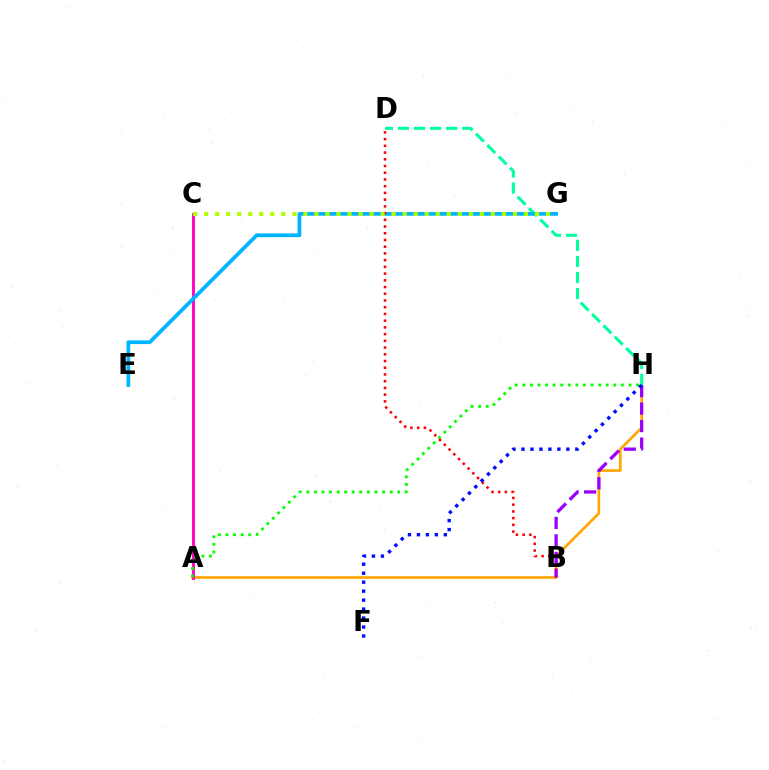{('A', 'H'): [{'color': '#ffa500', 'line_style': 'solid', 'thickness': 1.91}, {'color': '#08ff00', 'line_style': 'dotted', 'thickness': 2.06}], ('D', 'H'): [{'color': '#00ff9d', 'line_style': 'dashed', 'thickness': 2.18}], ('A', 'C'): [{'color': '#ff00bd', 'line_style': 'solid', 'thickness': 2.05}], ('E', 'G'): [{'color': '#00b5ff', 'line_style': 'solid', 'thickness': 2.69}], ('B', 'D'): [{'color': '#ff0000', 'line_style': 'dotted', 'thickness': 1.83}], ('B', 'H'): [{'color': '#9b00ff', 'line_style': 'dashed', 'thickness': 2.38}], ('C', 'G'): [{'color': '#b3ff00', 'line_style': 'dotted', 'thickness': 3.0}], ('F', 'H'): [{'color': '#0010ff', 'line_style': 'dotted', 'thickness': 2.44}]}